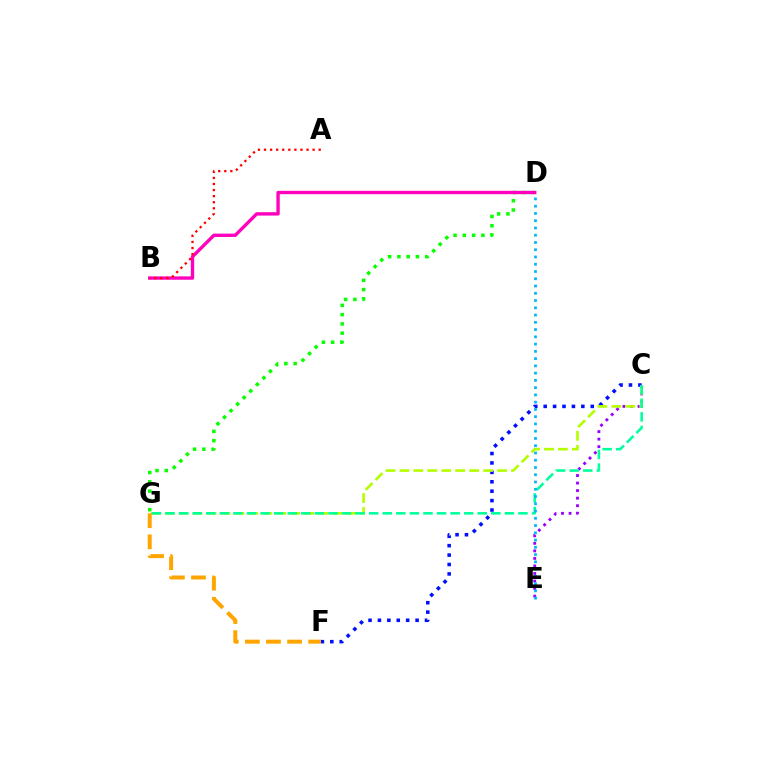{('D', 'G'): [{'color': '#08ff00', 'line_style': 'dotted', 'thickness': 2.52}], ('C', 'F'): [{'color': '#0010ff', 'line_style': 'dotted', 'thickness': 2.56}], ('C', 'E'): [{'color': '#9b00ff', 'line_style': 'dotted', 'thickness': 2.05}], ('B', 'D'): [{'color': '#ff00bd', 'line_style': 'solid', 'thickness': 2.42}], ('C', 'G'): [{'color': '#b3ff00', 'line_style': 'dashed', 'thickness': 1.89}, {'color': '#00ff9d', 'line_style': 'dashed', 'thickness': 1.84}], ('F', 'G'): [{'color': '#ffa500', 'line_style': 'dashed', 'thickness': 2.87}], ('A', 'B'): [{'color': '#ff0000', 'line_style': 'dotted', 'thickness': 1.65}], ('D', 'E'): [{'color': '#00b5ff', 'line_style': 'dotted', 'thickness': 1.97}]}